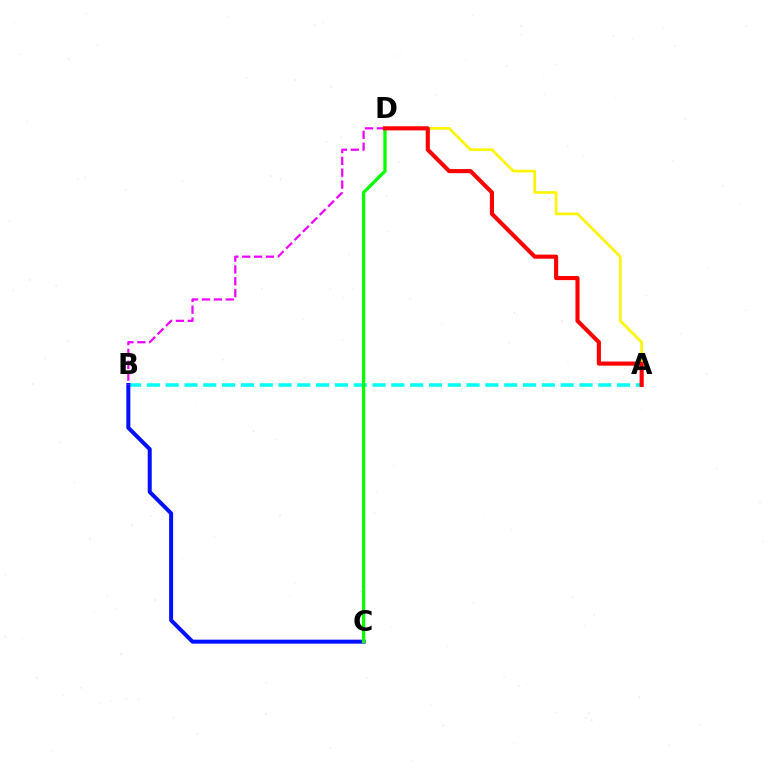{('A', 'B'): [{'color': '#00fff6', 'line_style': 'dashed', 'thickness': 2.55}], ('A', 'D'): [{'color': '#fcf500', 'line_style': 'solid', 'thickness': 1.93}, {'color': '#ff0000', 'line_style': 'solid', 'thickness': 2.96}], ('B', 'C'): [{'color': '#0010ff', 'line_style': 'solid', 'thickness': 2.88}], ('C', 'D'): [{'color': '#08ff00', 'line_style': 'solid', 'thickness': 2.37}], ('B', 'D'): [{'color': '#ee00ff', 'line_style': 'dashed', 'thickness': 1.61}]}